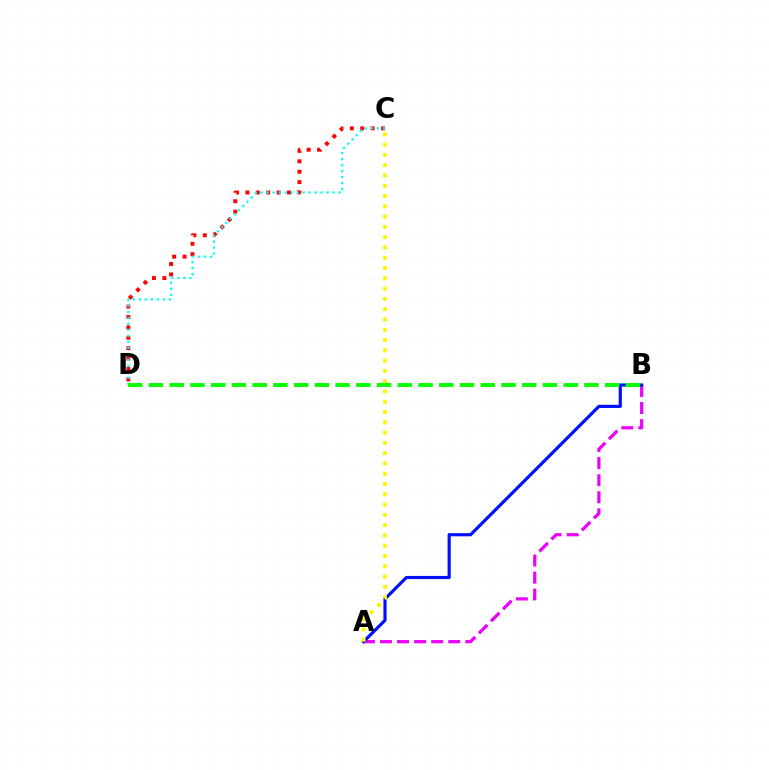{('C', 'D'): [{'color': '#ff0000', 'line_style': 'dotted', 'thickness': 2.83}, {'color': '#00fff6', 'line_style': 'dotted', 'thickness': 1.63}], ('A', 'B'): [{'color': '#ee00ff', 'line_style': 'dashed', 'thickness': 2.32}, {'color': '#0010ff', 'line_style': 'solid', 'thickness': 2.28}], ('A', 'C'): [{'color': '#fcf500', 'line_style': 'dotted', 'thickness': 2.79}], ('B', 'D'): [{'color': '#08ff00', 'line_style': 'dashed', 'thickness': 2.82}]}